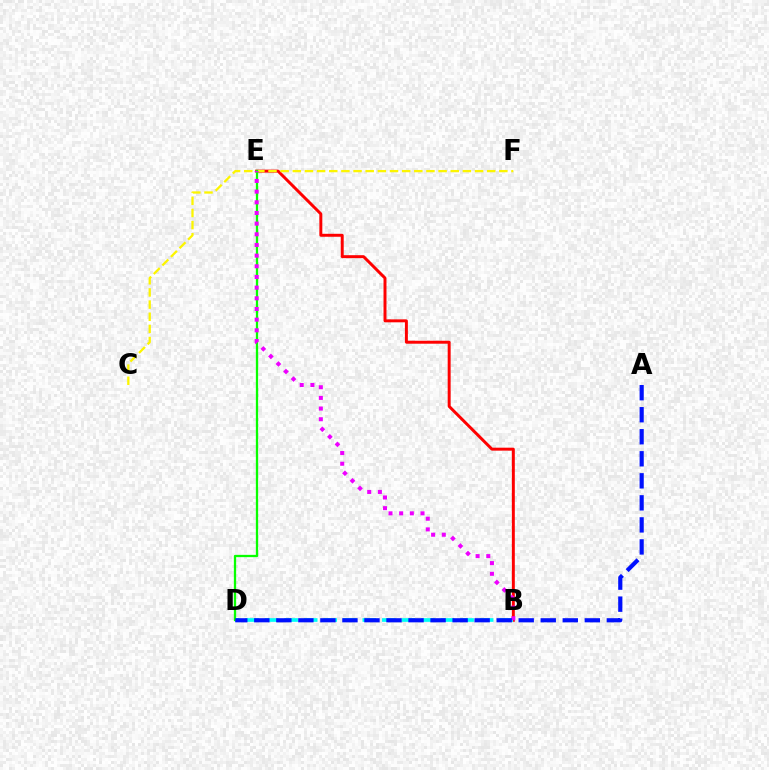{('B', 'E'): [{'color': '#ff0000', 'line_style': 'solid', 'thickness': 2.13}, {'color': '#ee00ff', 'line_style': 'dotted', 'thickness': 2.9}], ('C', 'F'): [{'color': '#fcf500', 'line_style': 'dashed', 'thickness': 1.65}], ('B', 'D'): [{'color': '#00fff6', 'line_style': 'dashed', 'thickness': 2.66}], ('D', 'E'): [{'color': '#08ff00', 'line_style': 'solid', 'thickness': 1.65}], ('A', 'D'): [{'color': '#0010ff', 'line_style': 'dashed', 'thickness': 2.99}]}